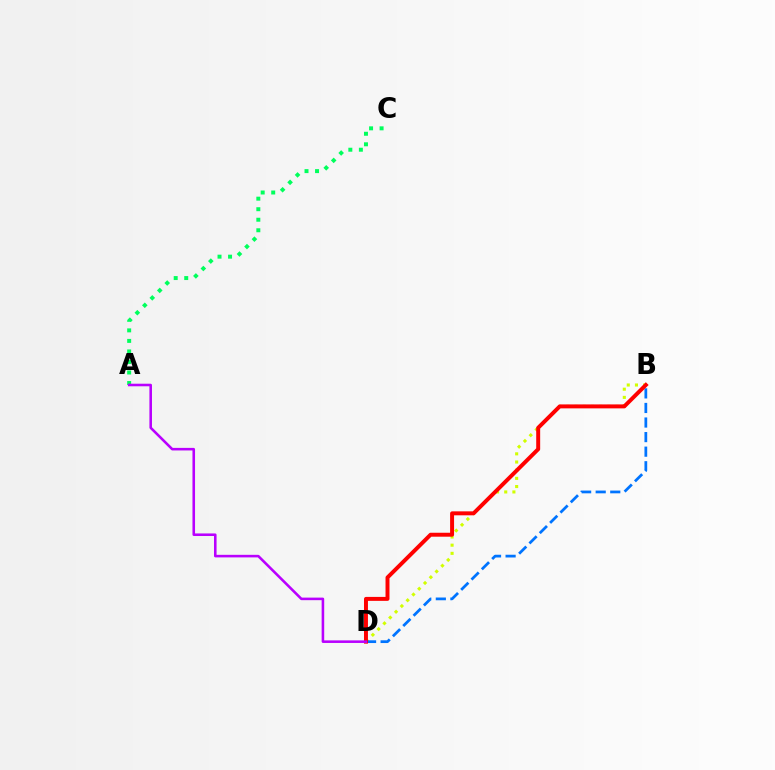{('B', 'D'): [{'color': '#d1ff00', 'line_style': 'dotted', 'thickness': 2.22}, {'color': '#0074ff', 'line_style': 'dashed', 'thickness': 1.98}, {'color': '#ff0000', 'line_style': 'solid', 'thickness': 2.85}], ('A', 'C'): [{'color': '#00ff5c', 'line_style': 'dotted', 'thickness': 2.86}], ('A', 'D'): [{'color': '#b900ff', 'line_style': 'solid', 'thickness': 1.85}]}